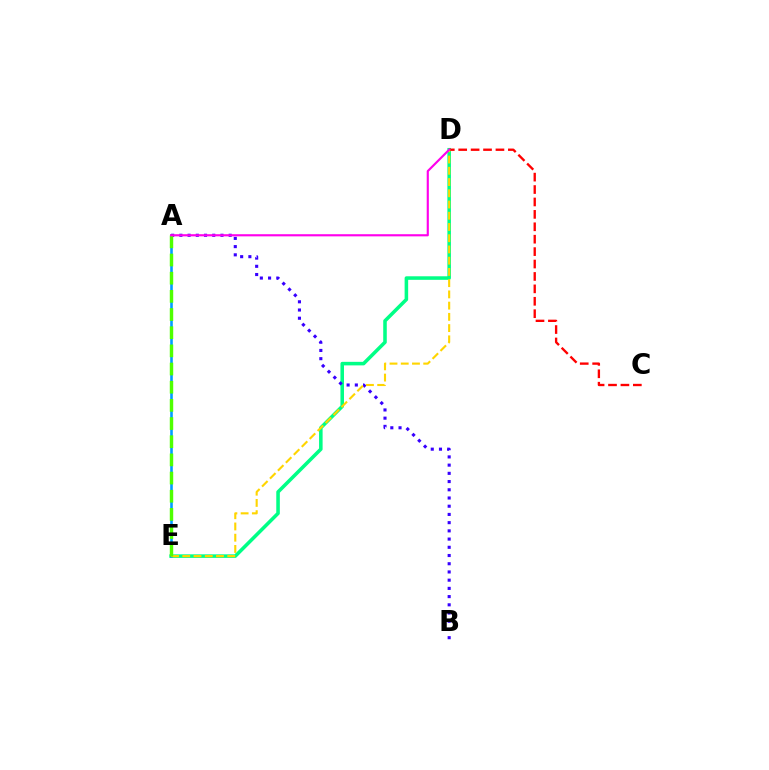{('D', 'E'): [{'color': '#00ff86', 'line_style': 'solid', 'thickness': 2.55}, {'color': '#ffd500', 'line_style': 'dashed', 'thickness': 1.53}], ('A', 'E'): [{'color': '#009eff', 'line_style': 'solid', 'thickness': 1.87}, {'color': '#4fff00', 'line_style': 'dashed', 'thickness': 2.47}], ('A', 'B'): [{'color': '#3700ff', 'line_style': 'dotted', 'thickness': 2.23}], ('C', 'D'): [{'color': '#ff0000', 'line_style': 'dashed', 'thickness': 1.69}], ('A', 'D'): [{'color': '#ff00ed', 'line_style': 'solid', 'thickness': 1.54}]}